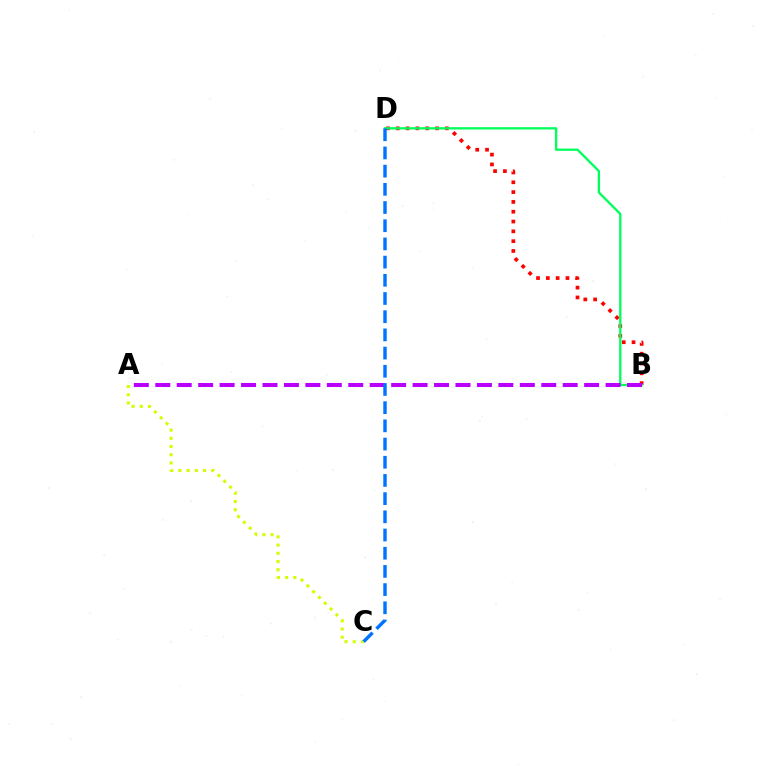{('A', 'C'): [{'color': '#d1ff00', 'line_style': 'dotted', 'thickness': 2.23}], ('B', 'D'): [{'color': '#ff0000', 'line_style': 'dotted', 'thickness': 2.67}, {'color': '#00ff5c', 'line_style': 'solid', 'thickness': 1.67}], ('A', 'B'): [{'color': '#b900ff', 'line_style': 'dashed', 'thickness': 2.91}], ('C', 'D'): [{'color': '#0074ff', 'line_style': 'dashed', 'thickness': 2.47}]}